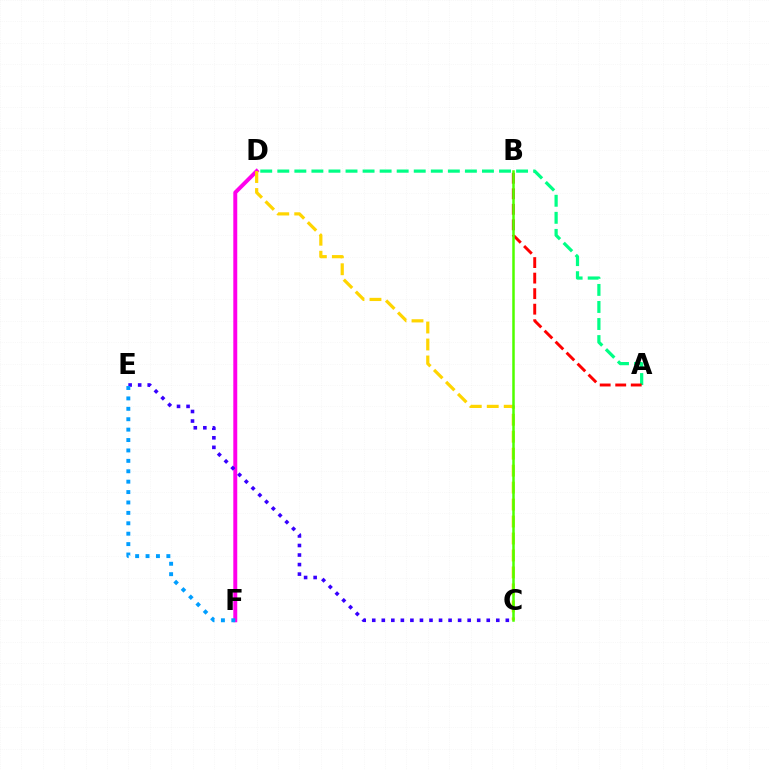{('D', 'F'): [{'color': '#ff00ed', 'line_style': 'solid', 'thickness': 2.84}], ('C', 'E'): [{'color': '#3700ff', 'line_style': 'dotted', 'thickness': 2.59}], ('C', 'D'): [{'color': '#ffd500', 'line_style': 'dashed', 'thickness': 2.31}], ('A', 'D'): [{'color': '#00ff86', 'line_style': 'dashed', 'thickness': 2.32}], ('E', 'F'): [{'color': '#009eff', 'line_style': 'dotted', 'thickness': 2.83}], ('A', 'B'): [{'color': '#ff0000', 'line_style': 'dashed', 'thickness': 2.11}], ('B', 'C'): [{'color': '#4fff00', 'line_style': 'solid', 'thickness': 1.81}]}